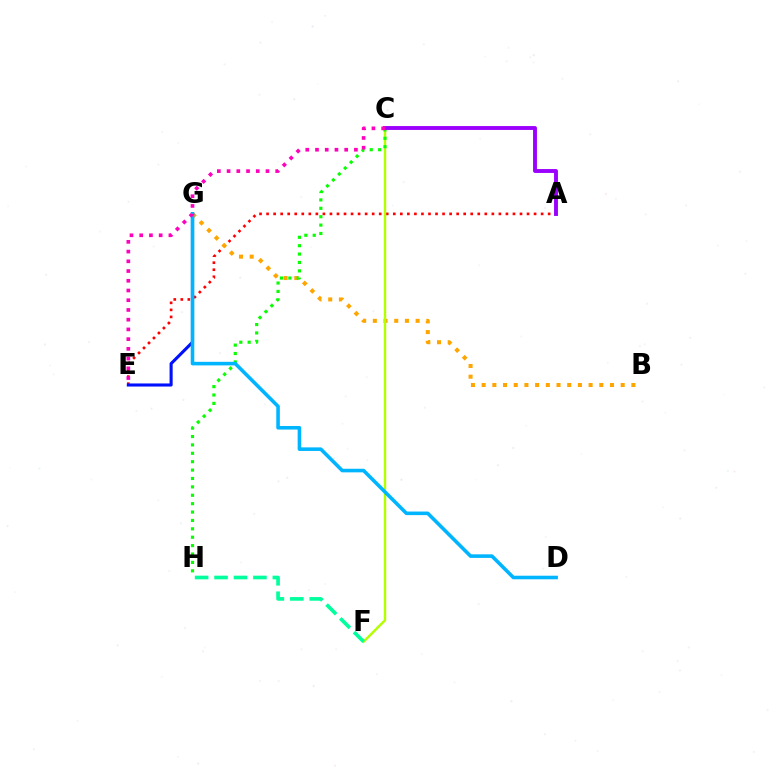{('A', 'E'): [{'color': '#ff0000', 'line_style': 'dotted', 'thickness': 1.91}], ('B', 'G'): [{'color': '#ffa500', 'line_style': 'dotted', 'thickness': 2.91}], ('C', 'F'): [{'color': '#b3ff00', 'line_style': 'solid', 'thickness': 1.75}], ('F', 'H'): [{'color': '#00ff9d', 'line_style': 'dashed', 'thickness': 2.64}], ('C', 'H'): [{'color': '#08ff00', 'line_style': 'dotted', 'thickness': 2.28}], ('E', 'G'): [{'color': '#0010ff', 'line_style': 'solid', 'thickness': 2.22}], ('A', 'C'): [{'color': '#9b00ff', 'line_style': 'solid', 'thickness': 2.8}], ('D', 'G'): [{'color': '#00b5ff', 'line_style': 'solid', 'thickness': 2.58}], ('C', 'E'): [{'color': '#ff00bd', 'line_style': 'dotted', 'thickness': 2.64}]}